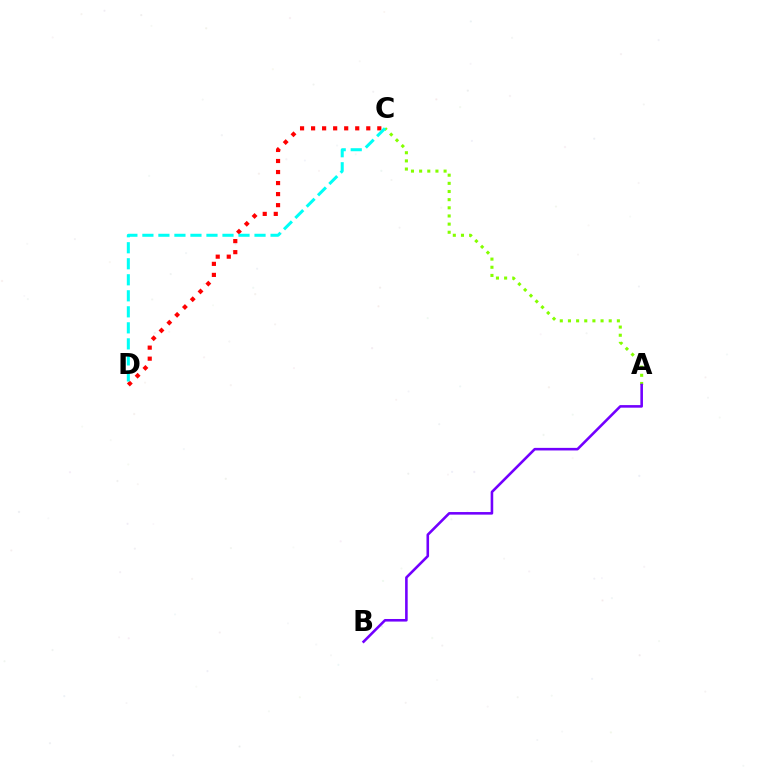{('C', 'D'): [{'color': '#ff0000', 'line_style': 'dotted', 'thickness': 3.0}, {'color': '#00fff6', 'line_style': 'dashed', 'thickness': 2.18}], ('A', 'C'): [{'color': '#84ff00', 'line_style': 'dotted', 'thickness': 2.22}], ('A', 'B'): [{'color': '#7200ff', 'line_style': 'solid', 'thickness': 1.86}]}